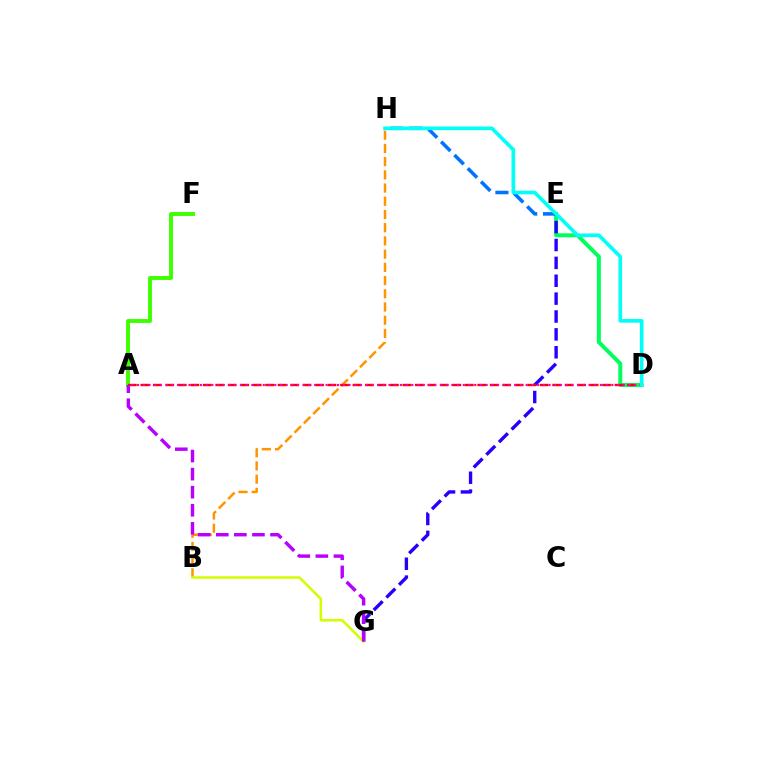{('D', 'E'): [{'color': '#00ff5c', 'line_style': 'solid', 'thickness': 2.86}], ('B', 'H'): [{'color': '#ff9400', 'line_style': 'dashed', 'thickness': 1.8}], ('E', 'H'): [{'color': '#0074ff', 'line_style': 'dashed', 'thickness': 2.56}], ('A', 'F'): [{'color': '#3dff00', 'line_style': 'solid', 'thickness': 2.81}], ('E', 'G'): [{'color': '#2500ff', 'line_style': 'dashed', 'thickness': 2.43}], ('B', 'G'): [{'color': '#d1ff00', 'line_style': 'solid', 'thickness': 1.81}], ('A', 'D'): [{'color': '#ff0000', 'line_style': 'dashed', 'thickness': 1.7}, {'color': '#ff00ac', 'line_style': 'dotted', 'thickness': 1.55}], ('A', 'G'): [{'color': '#b900ff', 'line_style': 'dashed', 'thickness': 2.46}], ('D', 'H'): [{'color': '#00fff6', 'line_style': 'solid', 'thickness': 2.62}]}